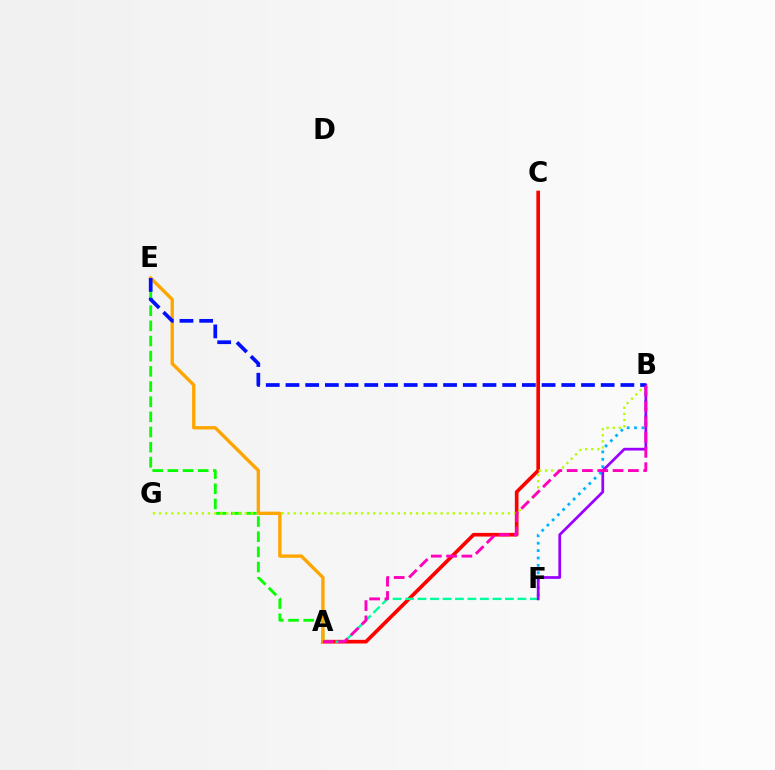{('B', 'F'): [{'color': '#00b5ff', 'line_style': 'dotted', 'thickness': 2.01}, {'color': '#9b00ff', 'line_style': 'solid', 'thickness': 1.97}], ('A', 'C'): [{'color': '#ff0000', 'line_style': 'solid', 'thickness': 2.63}], ('A', 'F'): [{'color': '#00ff9d', 'line_style': 'dashed', 'thickness': 1.7}], ('A', 'E'): [{'color': '#08ff00', 'line_style': 'dashed', 'thickness': 2.06}, {'color': '#ffa500', 'line_style': 'solid', 'thickness': 2.41}], ('B', 'G'): [{'color': '#b3ff00', 'line_style': 'dotted', 'thickness': 1.66}], ('B', 'E'): [{'color': '#0010ff', 'line_style': 'dashed', 'thickness': 2.68}], ('A', 'B'): [{'color': '#ff00bd', 'line_style': 'dashed', 'thickness': 2.08}]}